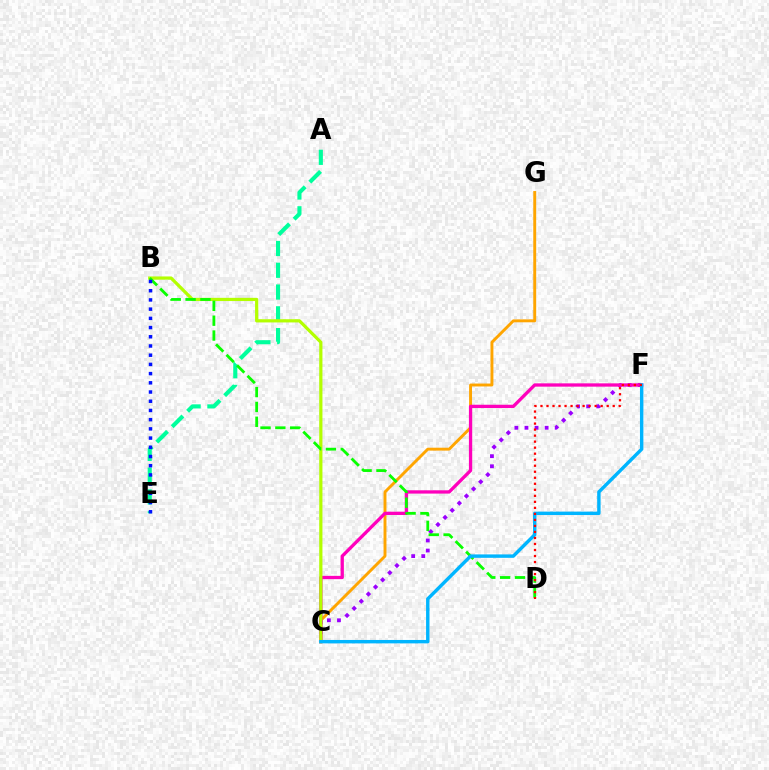{('C', 'G'): [{'color': '#ffa500', 'line_style': 'solid', 'thickness': 2.1}], ('C', 'F'): [{'color': '#9b00ff', 'line_style': 'dotted', 'thickness': 2.74}, {'color': '#ff00bd', 'line_style': 'solid', 'thickness': 2.37}, {'color': '#00b5ff', 'line_style': 'solid', 'thickness': 2.46}], ('A', 'E'): [{'color': '#00ff9d', 'line_style': 'dashed', 'thickness': 2.96}], ('B', 'C'): [{'color': '#b3ff00', 'line_style': 'solid', 'thickness': 2.31}], ('B', 'D'): [{'color': '#08ff00', 'line_style': 'dashed', 'thickness': 2.02}], ('B', 'E'): [{'color': '#0010ff', 'line_style': 'dotted', 'thickness': 2.5}], ('D', 'F'): [{'color': '#ff0000', 'line_style': 'dotted', 'thickness': 1.64}]}